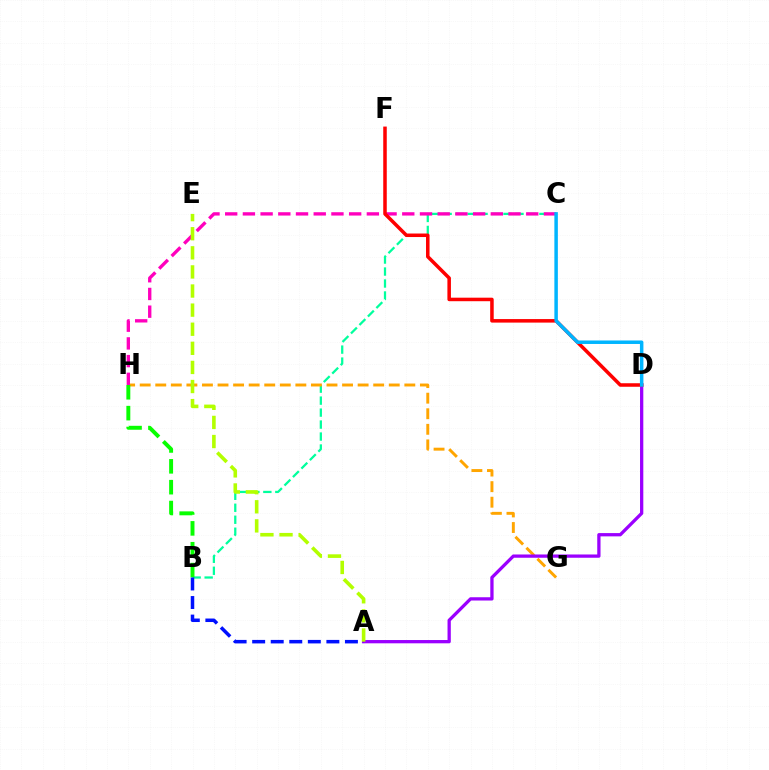{('B', 'C'): [{'color': '#00ff9d', 'line_style': 'dashed', 'thickness': 1.63}], ('G', 'H'): [{'color': '#ffa500', 'line_style': 'dashed', 'thickness': 2.11}], ('B', 'H'): [{'color': '#08ff00', 'line_style': 'dashed', 'thickness': 2.83}], ('C', 'H'): [{'color': '#ff00bd', 'line_style': 'dashed', 'thickness': 2.41}], ('A', 'D'): [{'color': '#9b00ff', 'line_style': 'solid', 'thickness': 2.36}], ('A', 'B'): [{'color': '#0010ff', 'line_style': 'dashed', 'thickness': 2.52}], ('D', 'F'): [{'color': '#ff0000', 'line_style': 'solid', 'thickness': 2.54}], ('C', 'D'): [{'color': '#00b5ff', 'line_style': 'solid', 'thickness': 2.51}], ('A', 'E'): [{'color': '#b3ff00', 'line_style': 'dashed', 'thickness': 2.59}]}